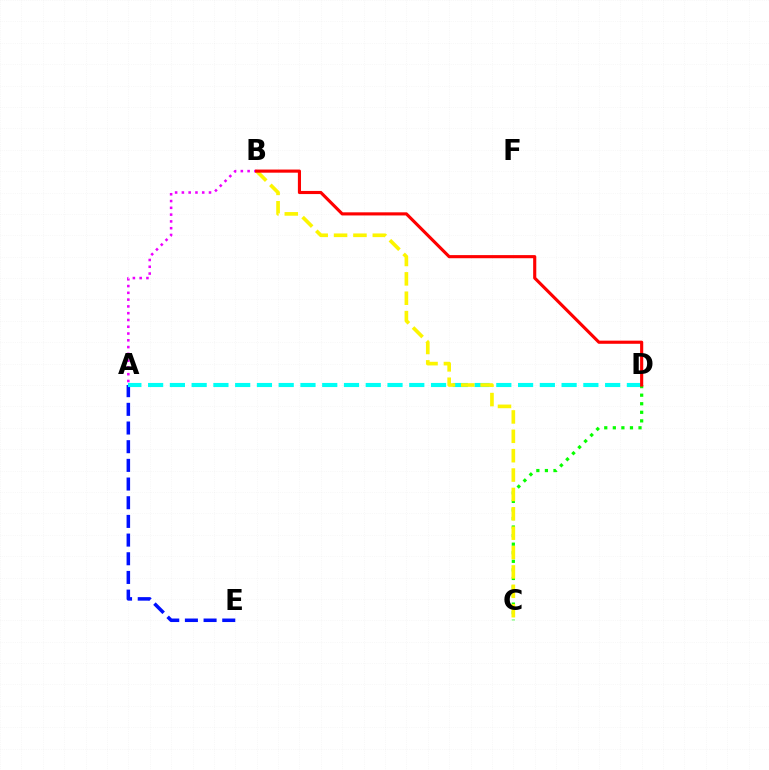{('A', 'E'): [{'color': '#0010ff', 'line_style': 'dashed', 'thickness': 2.54}], ('A', 'B'): [{'color': '#ee00ff', 'line_style': 'dotted', 'thickness': 1.84}], ('A', 'D'): [{'color': '#00fff6', 'line_style': 'dashed', 'thickness': 2.96}], ('C', 'D'): [{'color': '#08ff00', 'line_style': 'dotted', 'thickness': 2.33}], ('B', 'C'): [{'color': '#fcf500', 'line_style': 'dashed', 'thickness': 2.63}], ('B', 'D'): [{'color': '#ff0000', 'line_style': 'solid', 'thickness': 2.25}]}